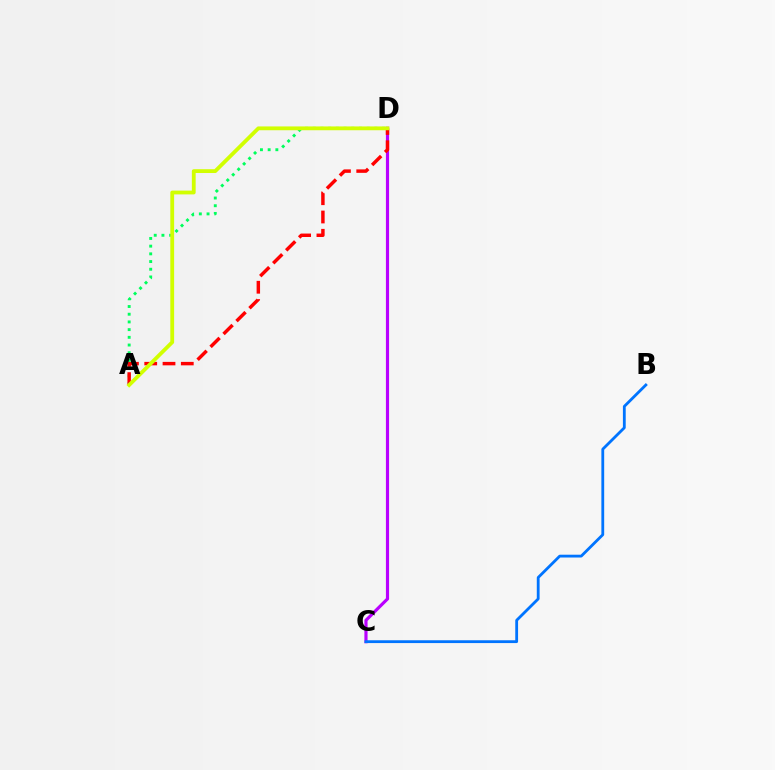{('C', 'D'): [{'color': '#b900ff', 'line_style': 'solid', 'thickness': 2.28}], ('A', 'D'): [{'color': '#00ff5c', 'line_style': 'dotted', 'thickness': 2.09}, {'color': '#ff0000', 'line_style': 'dashed', 'thickness': 2.48}, {'color': '#d1ff00', 'line_style': 'solid', 'thickness': 2.74}], ('B', 'C'): [{'color': '#0074ff', 'line_style': 'solid', 'thickness': 2.02}]}